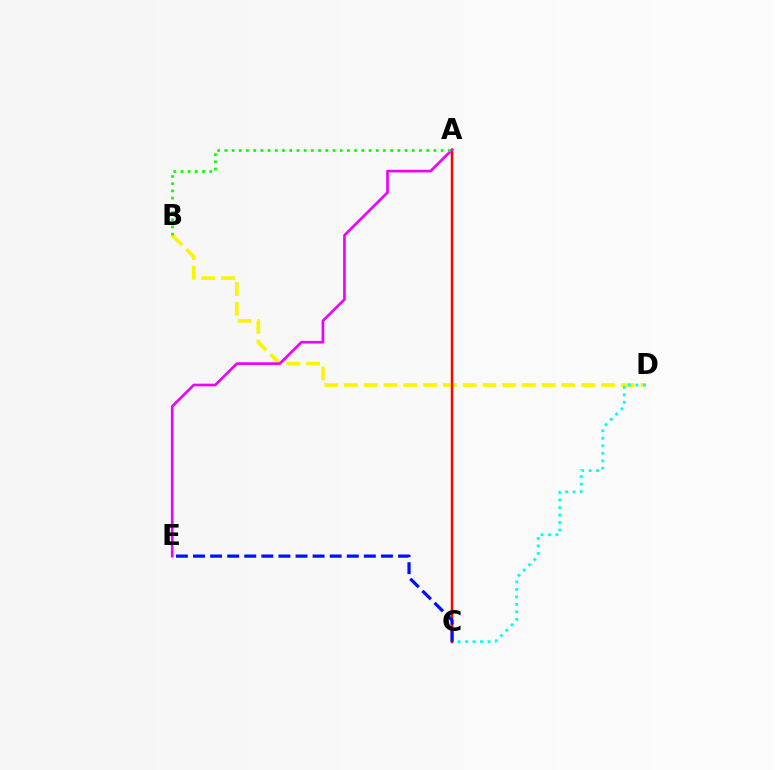{('B', 'D'): [{'color': '#fcf500', 'line_style': 'dashed', 'thickness': 2.69}], ('C', 'D'): [{'color': '#00fff6', 'line_style': 'dotted', 'thickness': 2.03}], ('A', 'C'): [{'color': '#ff0000', 'line_style': 'solid', 'thickness': 1.76}], ('A', 'E'): [{'color': '#ee00ff', 'line_style': 'solid', 'thickness': 1.92}], ('A', 'B'): [{'color': '#08ff00', 'line_style': 'dotted', 'thickness': 1.96}], ('C', 'E'): [{'color': '#0010ff', 'line_style': 'dashed', 'thickness': 2.32}]}